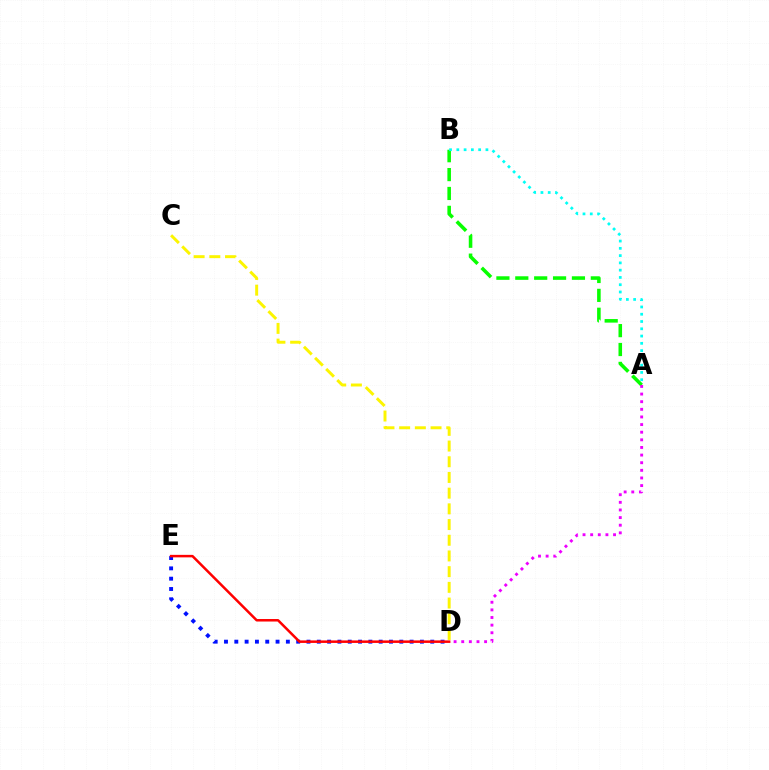{('C', 'D'): [{'color': '#fcf500', 'line_style': 'dashed', 'thickness': 2.13}], ('A', 'B'): [{'color': '#08ff00', 'line_style': 'dashed', 'thickness': 2.56}, {'color': '#00fff6', 'line_style': 'dotted', 'thickness': 1.98}], ('D', 'E'): [{'color': '#0010ff', 'line_style': 'dotted', 'thickness': 2.8}, {'color': '#ff0000', 'line_style': 'solid', 'thickness': 1.8}], ('A', 'D'): [{'color': '#ee00ff', 'line_style': 'dotted', 'thickness': 2.07}]}